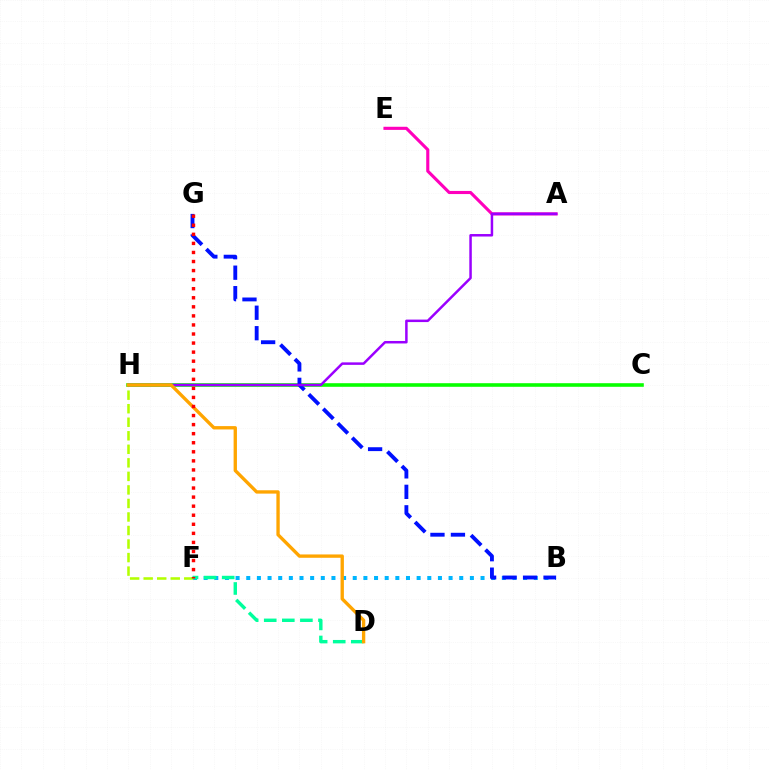{('B', 'F'): [{'color': '#00b5ff', 'line_style': 'dotted', 'thickness': 2.89}], ('F', 'H'): [{'color': '#b3ff00', 'line_style': 'dashed', 'thickness': 1.84}], ('A', 'E'): [{'color': '#ff00bd', 'line_style': 'solid', 'thickness': 2.25}], ('C', 'H'): [{'color': '#08ff00', 'line_style': 'solid', 'thickness': 2.59}], ('B', 'G'): [{'color': '#0010ff', 'line_style': 'dashed', 'thickness': 2.78}], ('A', 'H'): [{'color': '#9b00ff', 'line_style': 'solid', 'thickness': 1.8}], ('D', 'F'): [{'color': '#00ff9d', 'line_style': 'dashed', 'thickness': 2.46}], ('D', 'H'): [{'color': '#ffa500', 'line_style': 'solid', 'thickness': 2.41}], ('F', 'G'): [{'color': '#ff0000', 'line_style': 'dotted', 'thickness': 2.46}]}